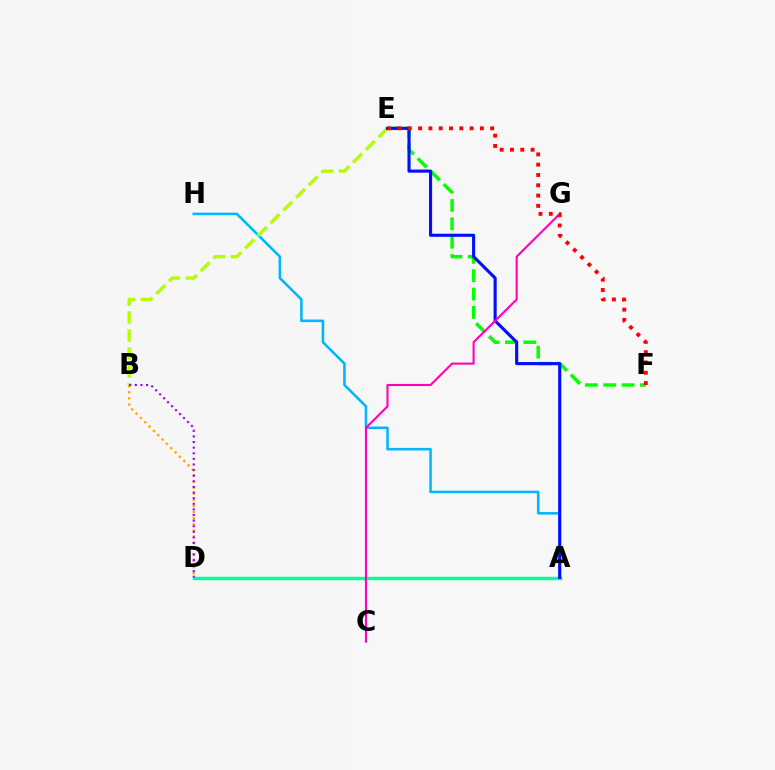{('A', 'H'): [{'color': '#00b5ff', 'line_style': 'solid', 'thickness': 1.83}], ('B', 'E'): [{'color': '#b3ff00', 'line_style': 'dashed', 'thickness': 2.44}], ('E', 'F'): [{'color': '#08ff00', 'line_style': 'dashed', 'thickness': 2.49}, {'color': '#ff0000', 'line_style': 'dotted', 'thickness': 2.8}], ('B', 'D'): [{'color': '#ffa500', 'line_style': 'dotted', 'thickness': 1.66}, {'color': '#9b00ff', 'line_style': 'dotted', 'thickness': 1.52}], ('A', 'D'): [{'color': '#00ff9d', 'line_style': 'solid', 'thickness': 2.46}], ('A', 'E'): [{'color': '#0010ff', 'line_style': 'solid', 'thickness': 2.24}], ('C', 'G'): [{'color': '#ff00bd', 'line_style': 'solid', 'thickness': 1.51}]}